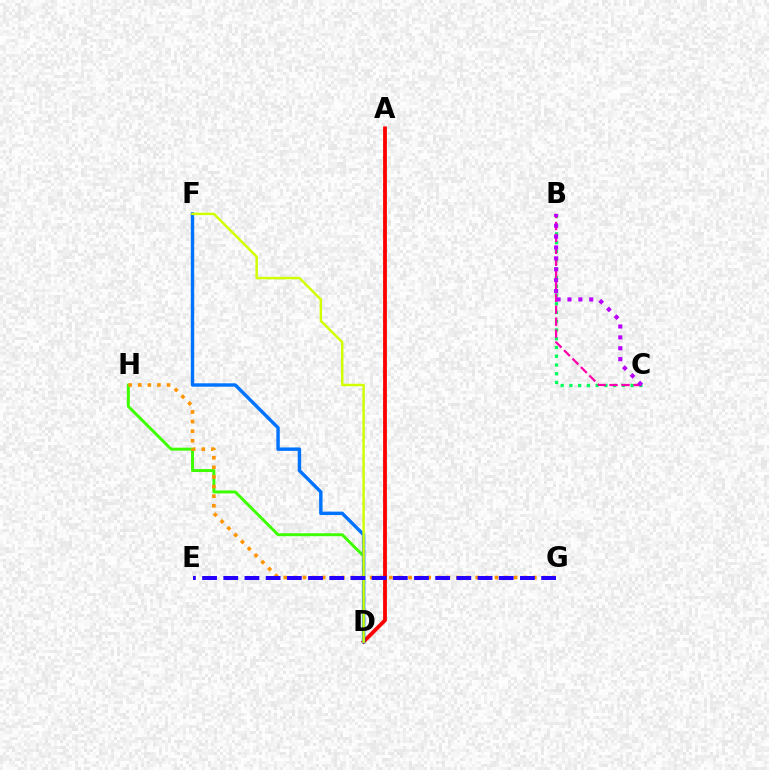{('A', 'D'): [{'color': '#00fff6', 'line_style': 'dashed', 'thickness': 1.83}, {'color': '#ff0000', 'line_style': 'solid', 'thickness': 2.73}], ('D', 'H'): [{'color': '#3dff00', 'line_style': 'solid', 'thickness': 2.12}], ('B', 'C'): [{'color': '#00ff5c', 'line_style': 'dotted', 'thickness': 2.37}, {'color': '#ff00ac', 'line_style': 'dashed', 'thickness': 1.63}, {'color': '#b900ff', 'line_style': 'dotted', 'thickness': 2.96}], ('D', 'F'): [{'color': '#0074ff', 'line_style': 'solid', 'thickness': 2.46}, {'color': '#d1ff00', 'line_style': 'solid', 'thickness': 1.76}], ('G', 'H'): [{'color': '#ff9400', 'line_style': 'dotted', 'thickness': 2.61}], ('E', 'G'): [{'color': '#2500ff', 'line_style': 'dashed', 'thickness': 2.88}]}